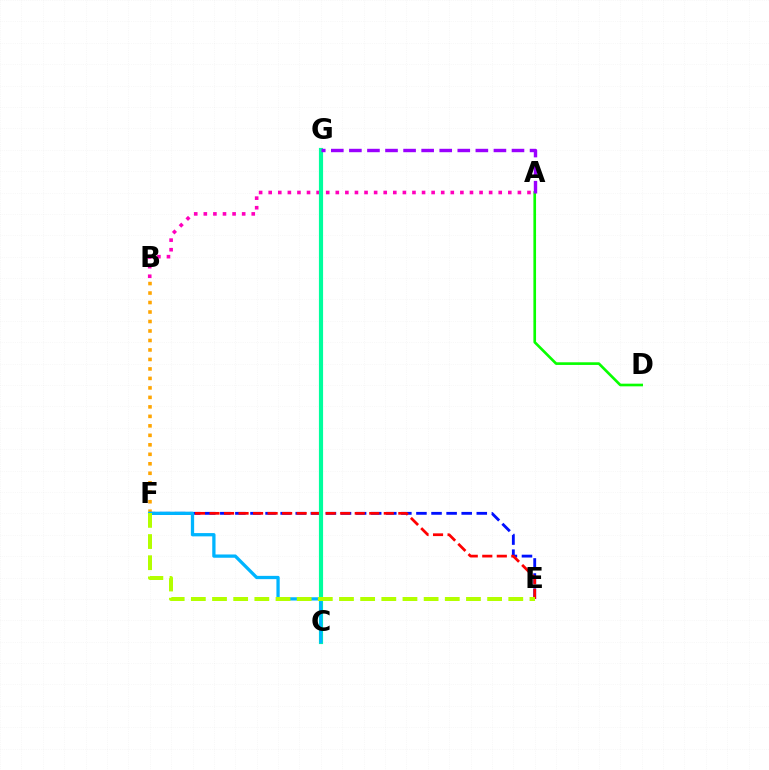{('A', 'B'): [{'color': '#ff00bd', 'line_style': 'dotted', 'thickness': 2.6}], ('B', 'F'): [{'color': '#ffa500', 'line_style': 'dotted', 'thickness': 2.58}], ('E', 'F'): [{'color': '#0010ff', 'line_style': 'dashed', 'thickness': 2.05}, {'color': '#ff0000', 'line_style': 'dashed', 'thickness': 1.97}, {'color': '#b3ff00', 'line_style': 'dashed', 'thickness': 2.87}], ('A', 'D'): [{'color': '#08ff00', 'line_style': 'solid', 'thickness': 1.91}], ('C', 'G'): [{'color': '#00ff9d', 'line_style': 'solid', 'thickness': 2.99}], ('C', 'F'): [{'color': '#00b5ff', 'line_style': 'solid', 'thickness': 2.36}], ('A', 'G'): [{'color': '#9b00ff', 'line_style': 'dashed', 'thickness': 2.45}]}